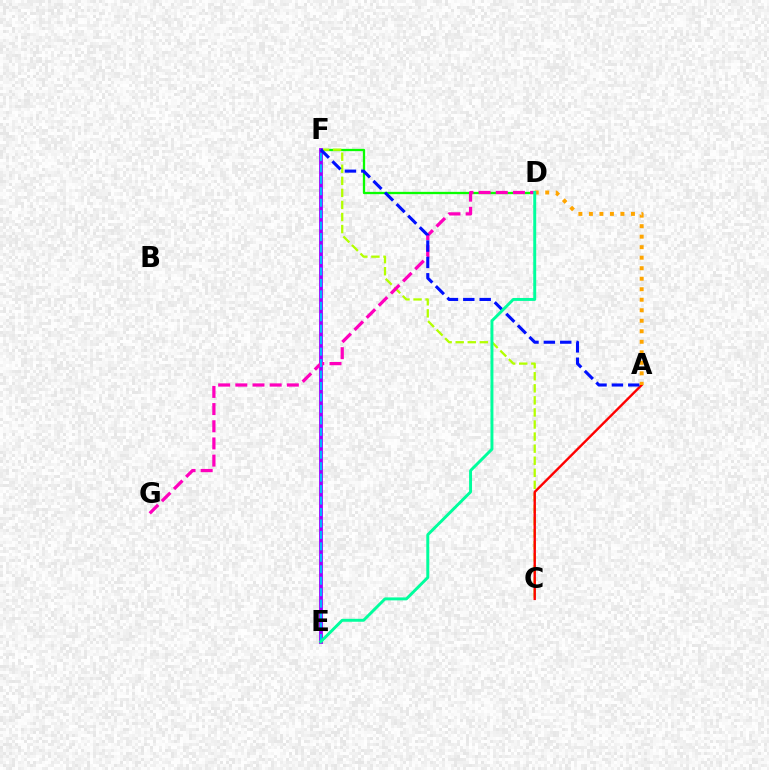{('D', 'F'): [{'color': '#08ff00', 'line_style': 'solid', 'thickness': 1.65}], ('C', 'F'): [{'color': '#b3ff00', 'line_style': 'dashed', 'thickness': 1.64}], ('E', 'F'): [{'color': '#9b00ff', 'line_style': 'solid', 'thickness': 2.75}, {'color': '#00b5ff', 'line_style': 'dashed', 'thickness': 1.56}], ('A', 'C'): [{'color': '#ff0000', 'line_style': 'solid', 'thickness': 1.71}], ('D', 'G'): [{'color': '#ff00bd', 'line_style': 'dashed', 'thickness': 2.33}], ('A', 'F'): [{'color': '#0010ff', 'line_style': 'dashed', 'thickness': 2.23}], ('A', 'D'): [{'color': '#ffa500', 'line_style': 'dotted', 'thickness': 2.86}], ('D', 'E'): [{'color': '#00ff9d', 'line_style': 'solid', 'thickness': 2.12}]}